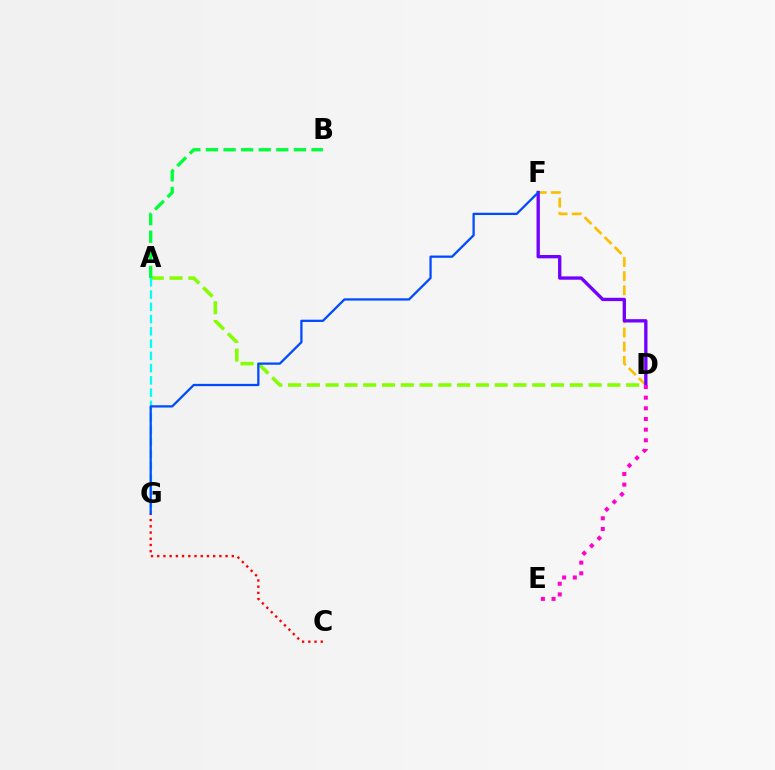{('A', 'D'): [{'color': '#84ff00', 'line_style': 'dashed', 'thickness': 2.55}], ('D', 'F'): [{'color': '#ffbd00', 'line_style': 'dashed', 'thickness': 1.92}, {'color': '#7200ff', 'line_style': 'solid', 'thickness': 2.4}], ('A', 'B'): [{'color': '#00ff39', 'line_style': 'dashed', 'thickness': 2.39}], ('D', 'E'): [{'color': '#ff00cf', 'line_style': 'dotted', 'thickness': 2.9}], ('A', 'G'): [{'color': '#00fff6', 'line_style': 'dashed', 'thickness': 1.67}], ('C', 'G'): [{'color': '#ff0000', 'line_style': 'dotted', 'thickness': 1.69}], ('F', 'G'): [{'color': '#004bff', 'line_style': 'solid', 'thickness': 1.64}]}